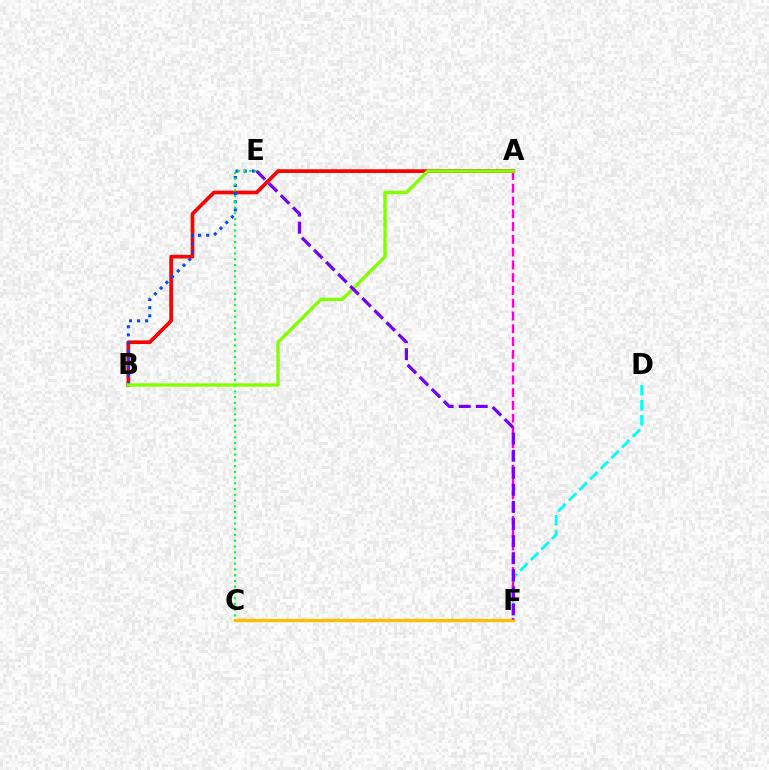{('A', 'B'): [{'color': '#ff0000', 'line_style': 'solid', 'thickness': 2.66}, {'color': '#84ff00', 'line_style': 'solid', 'thickness': 2.42}], ('D', 'F'): [{'color': '#00fff6', 'line_style': 'dashed', 'thickness': 2.04}], ('B', 'E'): [{'color': '#004bff', 'line_style': 'dotted', 'thickness': 2.2}], ('C', 'F'): [{'color': '#ffbd00', 'line_style': 'solid', 'thickness': 2.39}], ('C', 'E'): [{'color': '#00ff39', 'line_style': 'dotted', 'thickness': 1.56}], ('A', 'F'): [{'color': '#ff00cf', 'line_style': 'dashed', 'thickness': 1.74}], ('E', 'F'): [{'color': '#7200ff', 'line_style': 'dashed', 'thickness': 2.32}]}